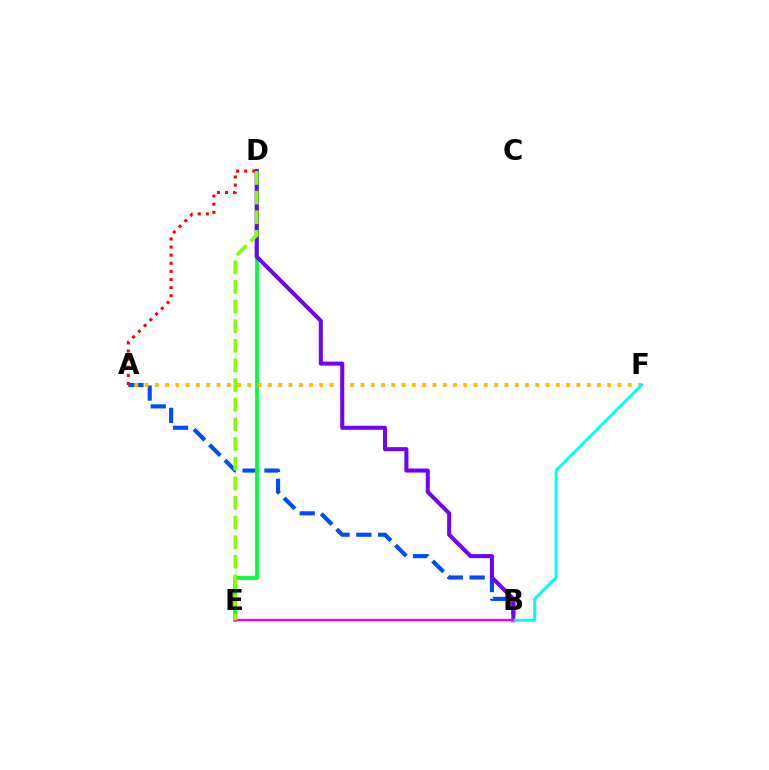{('A', 'B'): [{'color': '#004bff', 'line_style': 'dashed', 'thickness': 2.97}], ('D', 'E'): [{'color': '#00ff39', 'line_style': 'solid', 'thickness': 2.74}, {'color': '#84ff00', 'line_style': 'dashed', 'thickness': 2.67}], ('A', 'F'): [{'color': '#ffbd00', 'line_style': 'dotted', 'thickness': 2.79}], ('B', 'D'): [{'color': '#7200ff', 'line_style': 'solid', 'thickness': 2.9}], ('B', 'F'): [{'color': '#00fff6', 'line_style': 'solid', 'thickness': 2.18}], ('B', 'E'): [{'color': '#ff00cf', 'line_style': 'solid', 'thickness': 1.72}], ('A', 'D'): [{'color': '#ff0000', 'line_style': 'dotted', 'thickness': 2.2}]}